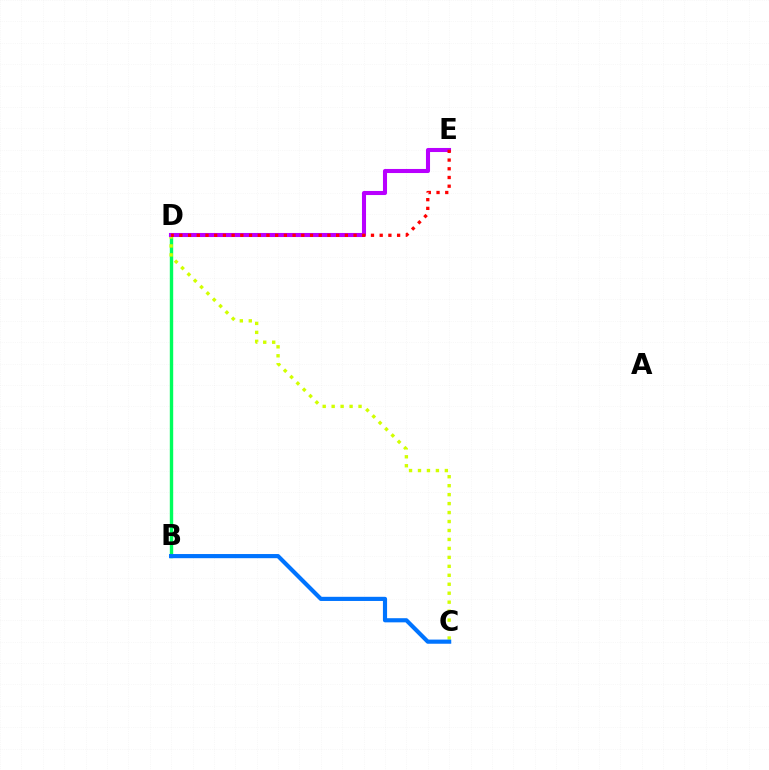{('B', 'D'): [{'color': '#00ff5c', 'line_style': 'solid', 'thickness': 2.44}], ('C', 'D'): [{'color': '#d1ff00', 'line_style': 'dotted', 'thickness': 2.43}], ('D', 'E'): [{'color': '#b900ff', 'line_style': 'solid', 'thickness': 2.93}, {'color': '#ff0000', 'line_style': 'dotted', 'thickness': 2.37}], ('B', 'C'): [{'color': '#0074ff', 'line_style': 'solid', 'thickness': 2.99}]}